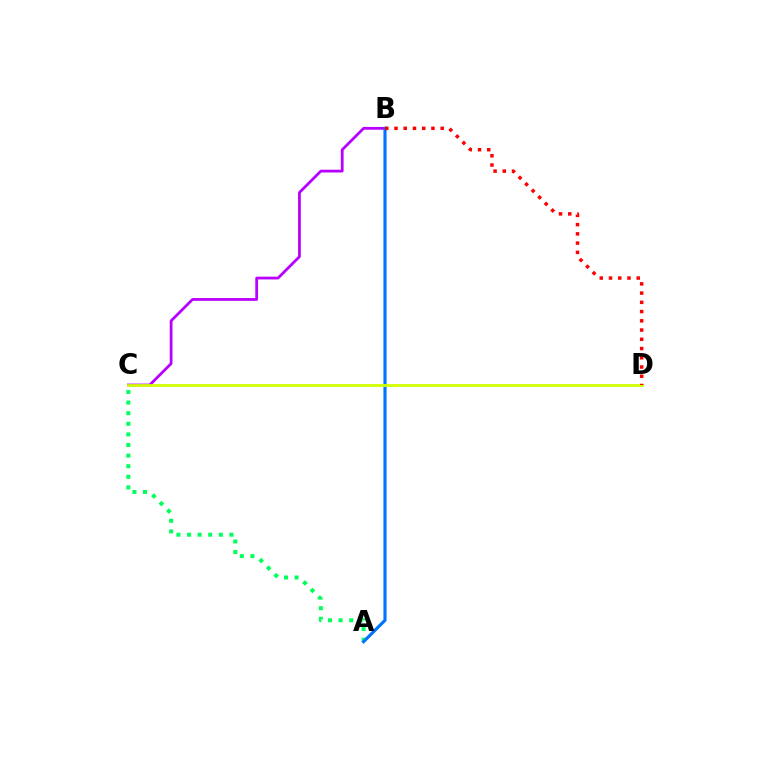{('A', 'C'): [{'color': '#00ff5c', 'line_style': 'dotted', 'thickness': 2.88}], ('B', 'C'): [{'color': '#b900ff', 'line_style': 'solid', 'thickness': 2.0}], ('A', 'B'): [{'color': '#0074ff', 'line_style': 'solid', 'thickness': 2.26}], ('C', 'D'): [{'color': '#d1ff00', 'line_style': 'solid', 'thickness': 2.0}], ('B', 'D'): [{'color': '#ff0000', 'line_style': 'dotted', 'thickness': 2.51}]}